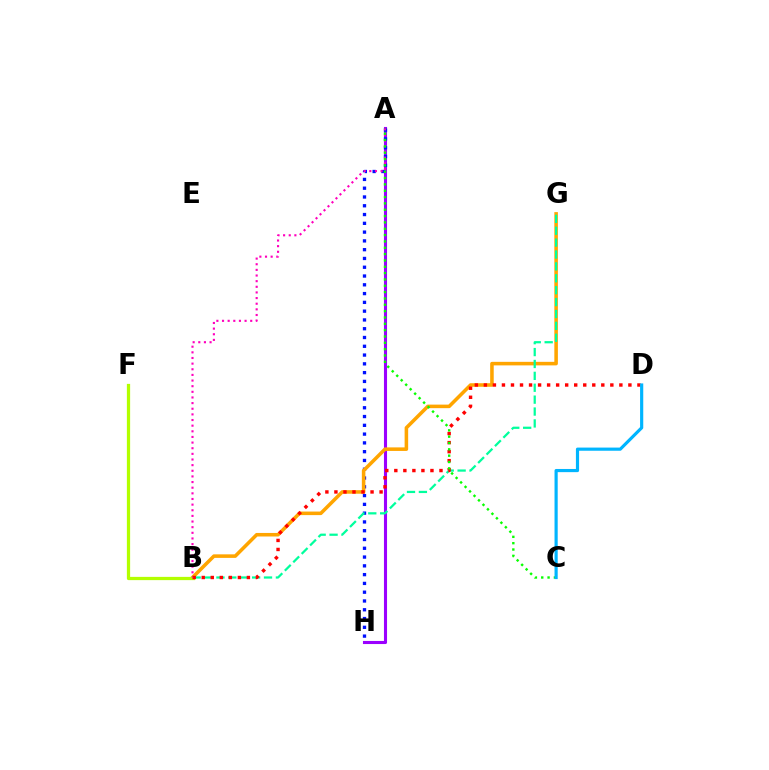{('A', 'H'): [{'color': '#9b00ff', 'line_style': 'solid', 'thickness': 2.22}, {'color': '#0010ff', 'line_style': 'dotted', 'thickness': 2.39}], ('B', 'G'): [{'color': '#ffa500', 'line_style': 'solid', 'thickness': 2.56}, {'color': '#00ff9d', 'line_style': 'dashed', 'thickness': 1.62}], ('B', 'F'): [{'color': '#b3ff00', 'line_style': 'solid', 'thickness': 2.34}], ('B', 'D'): [{'color': '#ff0000', 'line_style': 'dotted', 'thickness': 2.45}], ('A', 'B'): [{'color': '#ff00bd', 'line_style': 'dotted', 'thickness': 1.53}], ('A', 'C'): [{'color': '#08ff00', 'line_style': 'dotted', 'thickness': 1.72}], ('C', 'D'): [{'color': '#00b5ff', 'line_style': 'solid', 'thickness': 2.28}]}